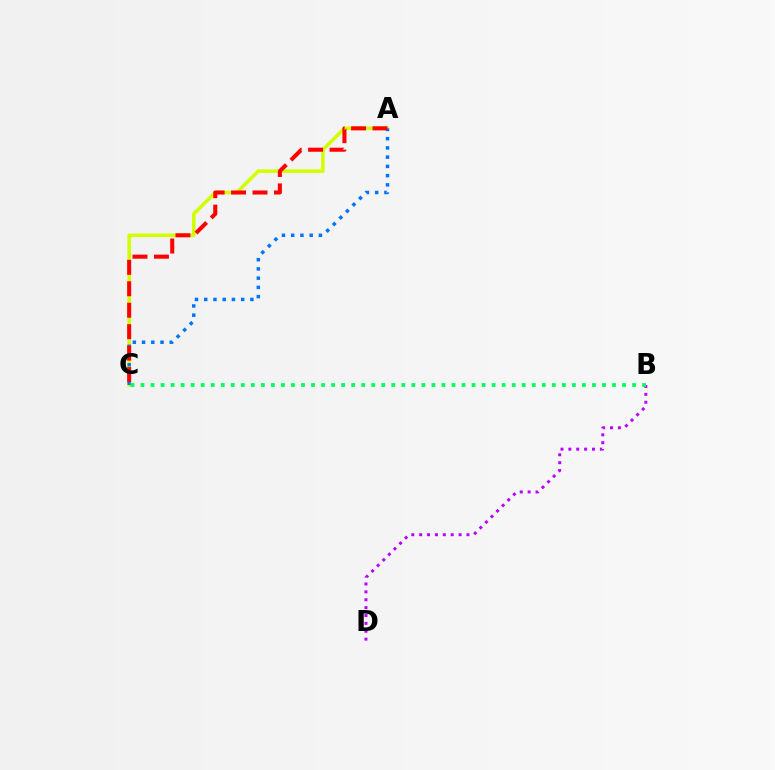{('B', 'D'): [{'color': '#b900ff', 'line_style': 'dotted', 'thickness': 2.14}], ('A', 'C'): [{'color': '#d1ff00', 'line_style': 'solid', 'thickness': 2.56}, {'color': '#0074ff', 'line_style': 'dotted', 'thickness': 2.51}, {'color': '#ff0000', 'line_style': 'dashed', 'thickness': 2.91}], ('B', 'C'): [{'color': '#00ff5c', 'line_style': 'dotted', 'thickness': 2.73}]}